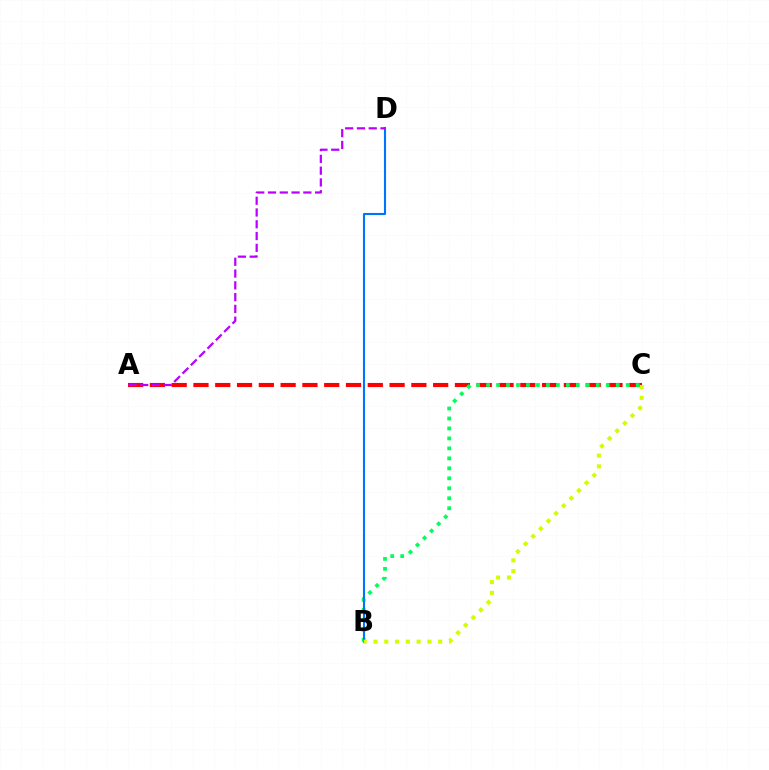{('A', 'C'): [{'color': '#ff0000', 'line_style': 'dashed', 'thickness': 2.96}], ('B', 'C'): [{'color': '#00ff5c', 'line_style': 'dotted', 'thickness': 2.71}, {'color': '#d1ff00', 'line_style': 'dotted', 'thickness': 2.93}], ('B', 'D'): [{'color': '#0074ff', 'line_style': 'solid', 'thickness': 1.52}], ('A', 'D'): [{'color': '#b900ff', 'line_style': 'dashed', 'thickness': 1.6}]}